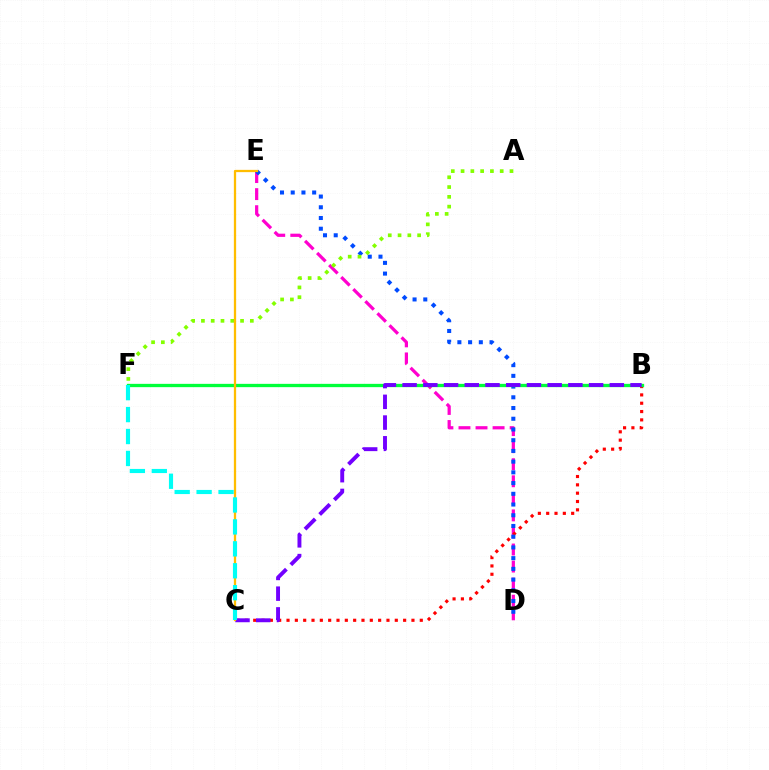{('D', 'E'): [{'color': '#ff00cf', 'line_style': 'dashed', 'thickness': 2.32}, {'color': '#004bff', 'line_style': 'dotted', 'thickness': 2.91}], ('B', 'C'): [{'color': '#ff0000', 'line_style': 'dotted', 'thickness': 2.26}, {'color': '#7200ff', 'line_style': 'dashed', 'thickness': 2.81}], ('B', 'F'): [{'color': '#00ff39', 'line_style': 'solid', 'thickness': 2.38}], ('A', 'F'): [{'color': '#84ff00', 'line_style': 'dotted', 'thickness': 2.66}], ('C', 'E'): [{'color': '#ffbd00', 'line_style': 'solid', 'thickness': 1.63}], ('C', 'F'): [{'color': '#00fff6', 'line_style': 'dashed', 'thickness': 2.98}]}